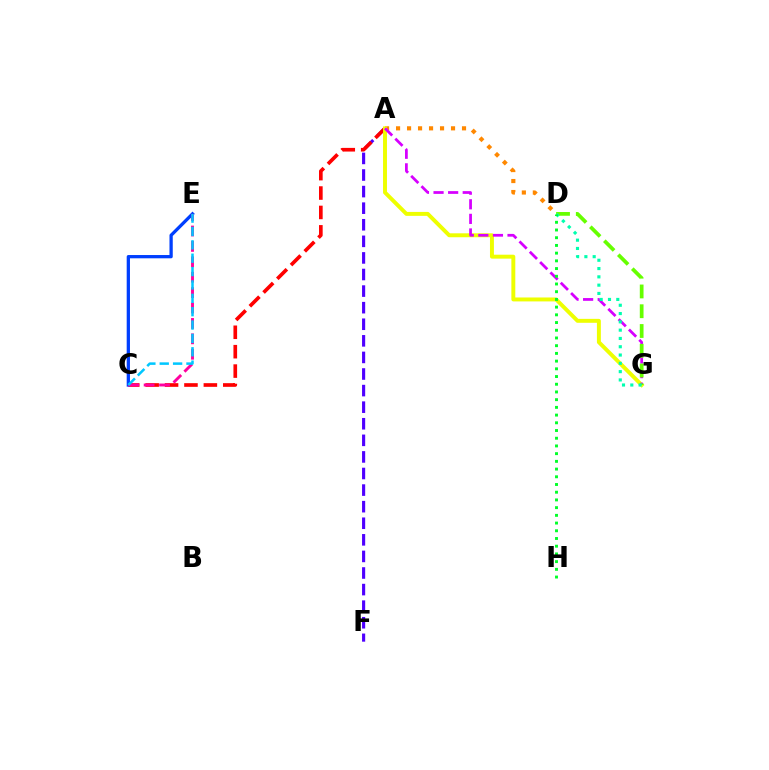{('A', 'F'): [{'color': '#4f00ff', 'line_style': 'dashed', 'thickness': 2.25}], ('A', 'C'): [{'color': '#ff0000', 'line_style': 'dashed', 'thickness': 2.64}], ('A', 'D'): [{'color': '#ff8800', 'line_style': 'dotted', 'thickness': 2.99}], ('A', 'G'): [{'color': '#eeff00', 'line_style': 'solid', 'thickness': 2.84}, {'color': '#d600ff', 'line_style': 'dashed', 'thickness': 1.98}], ('D', 'G'): [{'color': '#66ff00', 'line_style': 'dashed', 'thickness': 2.69}, {'color': '#00ffaf', 'line_style': 'dotted', 'thickness': 2.25}], ('C', 'E'): [{'color': '#003fff', 'line_style': 'solid', 'thickness': 2.36}, {'color': '#ff00a0', 'line_style': 'dashed', 'thickness': 2.09}, {'color': '#00c7ff', 'line_style': 'dashed', 'thickness': 1.82}], ('D', 'H'): [{'color': '#00ff27', 'line_style': 'dotted', 'thickness': 2.1}]}